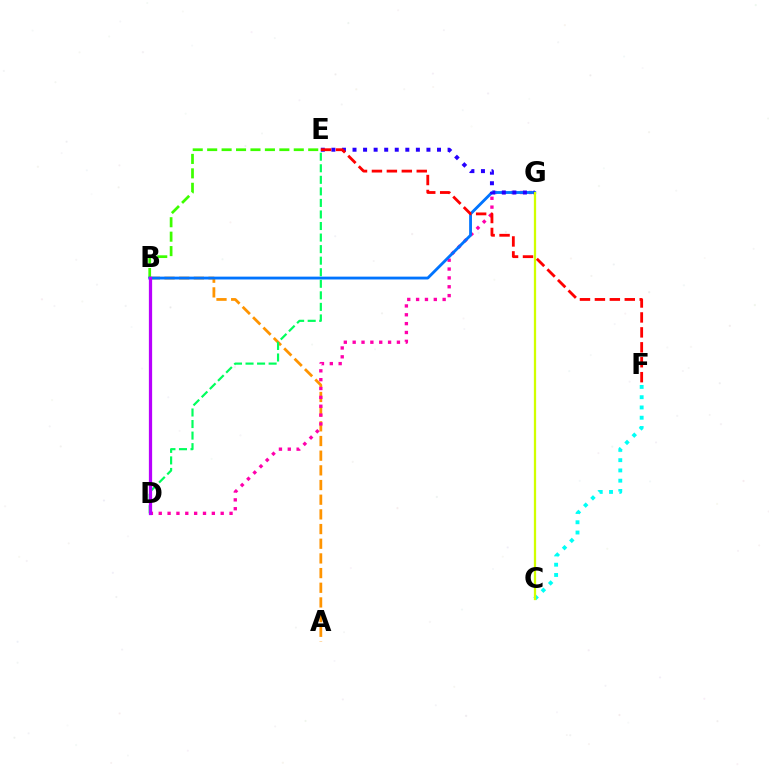{('B', 'E'): [{'color': '#3dff00', 'line_style': 'dashed', 'thickness': 1.96}], ('C', 'F'): [{'color': '#00fff6', 'line_style': 'dotted', 'thickness': 2.79}], ('A', 'B'): [{'color': '#ff9400', 'line_style': 'dashed', 'thickness': 1.99}], ('D', 'G'): [{'color': '#ff00ac', 'line_style': 'dotted', 'thickness': 2.4}], ('B', 'G'): [{'color': '#0074ff', 'line_style': 'solid', 'thickness': 2.04}], ('E', 'G'): [{'color': '#2500ff', 'line_style': 'dotted', 'thickness': 2.87}], ('C', 'G'): [{'color': '#d1ff00', 'line_style': 'solid', 'thickness': 1.64}], ('D', 'E'): [{'color': '#00ff5c', 'line_style': 'dashed', 'thickness': 1.57}], ('E', 'F'): [{'color': '#ff0000', 'line_style': 'dashed', 'thickness': 2.03}], ('B', 'D'): [{'color': '#b900ff', 'line_style': 'solid', 'thickness': 2.34}]}